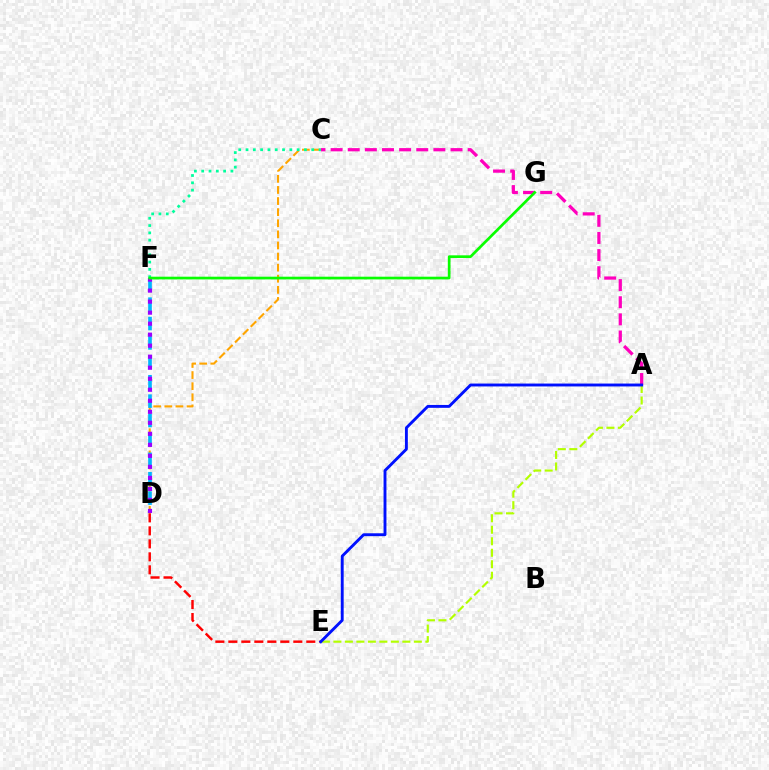{('C', 'D'): [{'color': '#ffa500', 'line_style': 'dashed', 'thickness': 1.51}], ('D', 'F'): [{'color': '#00b5ff', 'line_style': 'dashed', 'thickness': 2.63}, {'color': '#9b00ff', 'line_style': 'dotted', 'thickness': 2.99}], ('A', 'E'): [{'color': '#b3ff00', 'line_style': 'dashed', 'thickness': 1.56}, {'color': '#0010ff', 'line_style': 'solid', 'thickness': 2.08}], ('A', 'C'): [{'color': '#ff00bd', 'line_style': 'dashed', 'thickness': 2.33}], ('C', 'F'): [{'color': '#00ff9d', 'line_style': 'dotted', 'thickness': 1.98}], ('D', 'E'): [{'color': '#ff0000', 'line_style': 'dashed', 'thickness': 1.76}], ('F', 'G'): [{'color': '#08ff00', 'line_style': 'solid', 'thickness': 1.94}]}